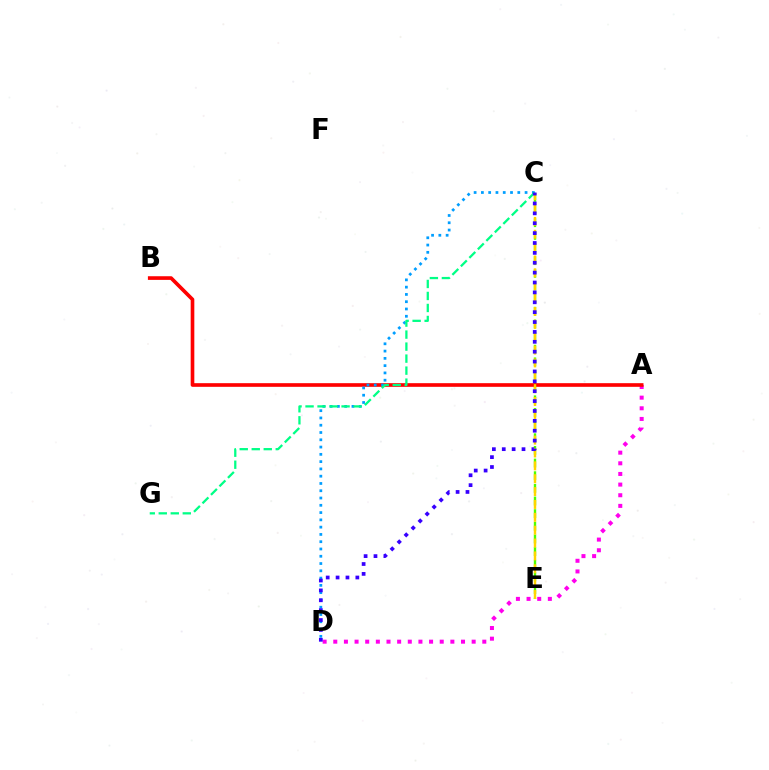{('C', 'E'): [{'color': '#4fff00', 'line_style': 'dashed', 'thickness': 1.72}, {'color': '#ffd500', 'line_style': 'dashed', 'thickness': 1.75}], ('A', 'D'): [{'color': '#ff00ed', 'line_style': 'dotted', 'thickness': 2.89}], ('A', 'B'): [{'color': '#ff0000', 'line_style': 'solid', 'thickness': 2.63}], ('C', 'D'): [{'color': '#009eff', 'line_style': 'dotted', 'thickness': 1.98}, {'color': '#3700ff', 'line_style': 'dotted', 'thickness': 2.68}], ('C', 'G'): [{'color': '#00ff86', 'line_style': 'dashed', 'thickness': 1.63}]}